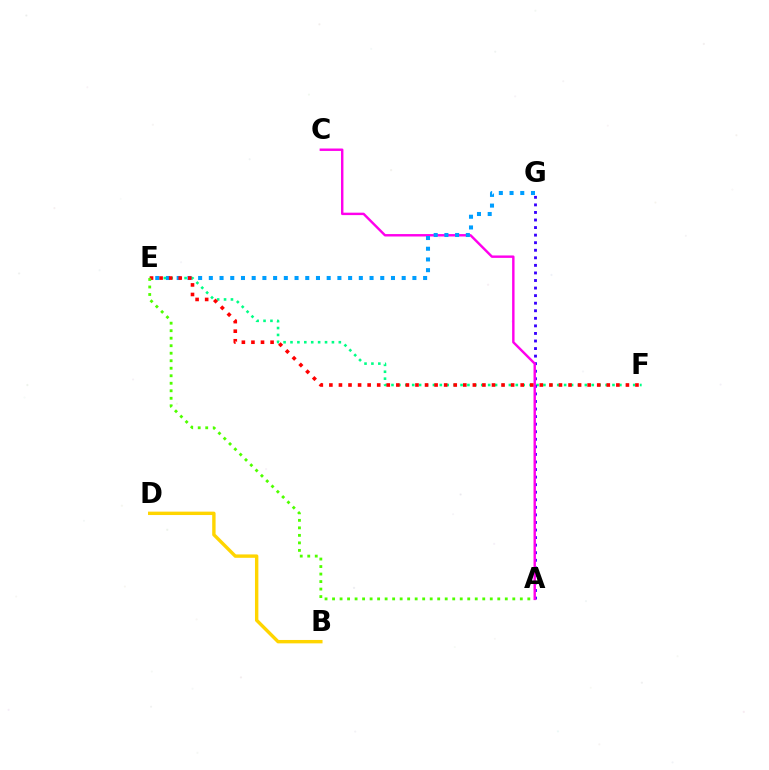{('E', 'F'): [{'color': '#00ff86', 'line_style': 'dotted', 'thickness': 1.88}, {'color': '#ff0000', 'line_style': 'dotted', 'thickness': 2.6}], ('A', 'G'): [{'color': '#3700ff', 'line_style': 'dotted', 'thickness': 2.05}], ('A', 'C'): [{'color': '#ff00ed', 'line_style': 'solid', 'thickness': 1.75}], ('E', 'G'): [{'color': '#009eff', 'line_style': 'dotted', 'thickness': 2.91}], ('B', 'D'): [{'color': '#ffd500', 'line_style': 'solid', 'thickness': 2.44}], ('A', 'E'): [{'color': '#4fff00', 'line_style': 'dotted', 'thickness': 2.04}]}